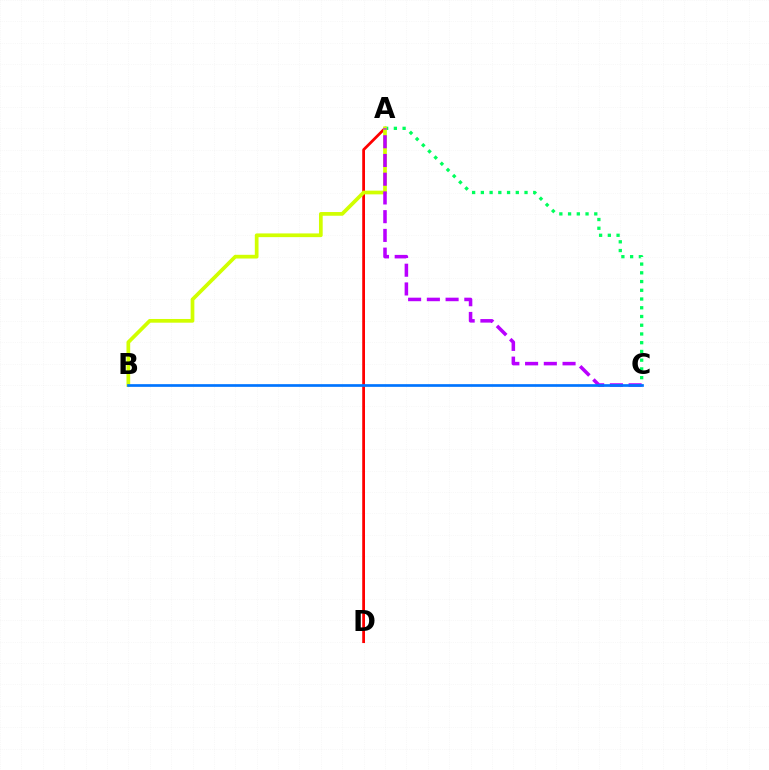{('A', 'D'): [{'color': '#ff0000', 'line_style': 'solid', 'thickness': 1.99}], ('A', 'C'): [{'color': '#00ff5c', 'line_style': 'dotted', 'thickness': 2.37}, {'color': '#b900ff', 'line_style': 'dashed', 'thickness': 2.54}], ('A', 'B'): [{'color': '#d1ff00', 'line_style': 'solid', 'thickness': 2.68}], ('B', 'C'): [{'color': '#0074ff', 'line_style': 'solid', 'thickness': 1.94}]}